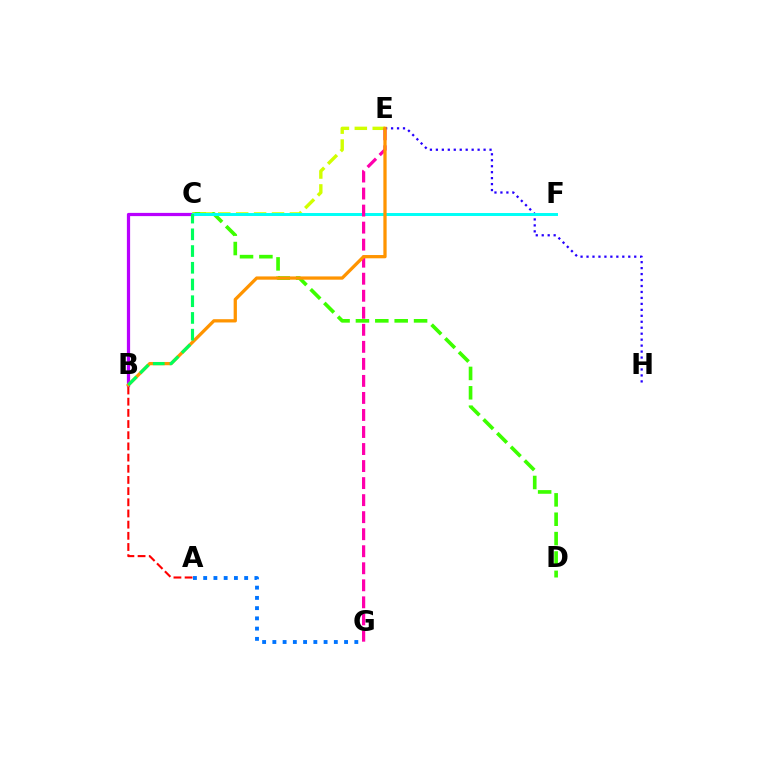{('C', 'D'): [{'color': '#3dff00', 'line_style': 'dashed', 'thickness': 2.63}], ('E', 'H'): [{'color': '#2500ff', 'line_style': 'dotted', 'thickness': 1.62}], ('B', 'C'): [{'color': '#b900ff', 'line_style': 'solid', 'thickness': 2.32}, {'color': '#00ff5c', 'line_style': 'dashed', 'thickness': 2.27}], ('C', 'E'): [{'color': '#d1ff00', 'line_style': 'dashed', 'thickness': 2.43}], ('C', 'F'): [{'color': '#00fff6', 'line_style': 'solid', 'thickness': 2.13}], ('A', 'B'): [{'color': '#ff0000', 'line_style': 'dashed', 'thickness': 1.52}], ('E', 'G'): [{'color': '#ff00ac', 'line_style': 'dashed', 'thickness': 2.31}], ('B', 'E'): [{'color': '#ff9400', 'line_style': 'solid', 'thickness': 2.35}], ('A', 'G'): [{'color': '#0074ff', 'line_style': 'dotted', 'thickness': 2.78}]}